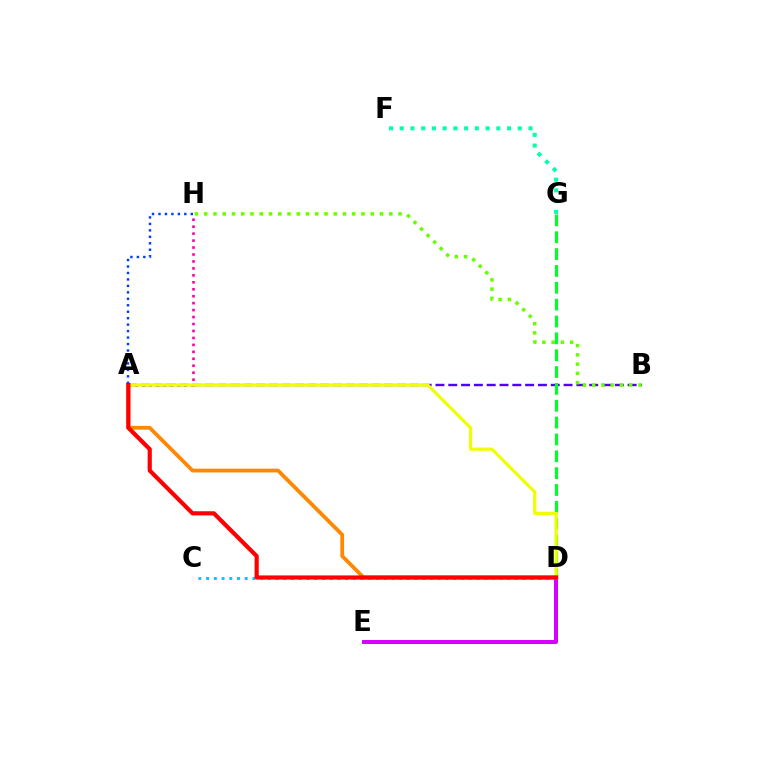{('A', 'B'): [{'color': '#4f00ff', 'line_style': 'dashed', 'thickness': 1.74}], ('D', 'G'): [{'color': '#00ff27', 'line_style': 'dashed', 'thickness': 2.29}], ('C', 'D'): [{'color': '#00c7ff', 'line_style': 'dotted', 'thickness': 2.1}], ('A', 'H'): [{'color': '#ff00a0', 'line_style': 'dotted', 'thickness': 1.89}, {'color': '#003fff', 'line_style': 'dotted', 'thickness': 1.76}], ('D', 'E'): [{'color': '#d600ff', 'line_style': 'solid', 'thickness': 2.88}], ('A', 'D'): [{'color': '#eeff00', 'line_style': 'solid', 'thickness': 2.29}, {'color': '#ff8800', 'line_style': 'solid', 'thickness': 2.72}, {'color': '#ff0000', 'line_style': 'solid', 'thickness': 2.99}], ('B', 'H'): [{'color': '#66ff00', 'line_style': 'dotted', 'thickness': 2.51}], ('F', 'G'): [{'color': '#00ffaf', 'line_style': 'dotted', 'thickness': 2.92}]}